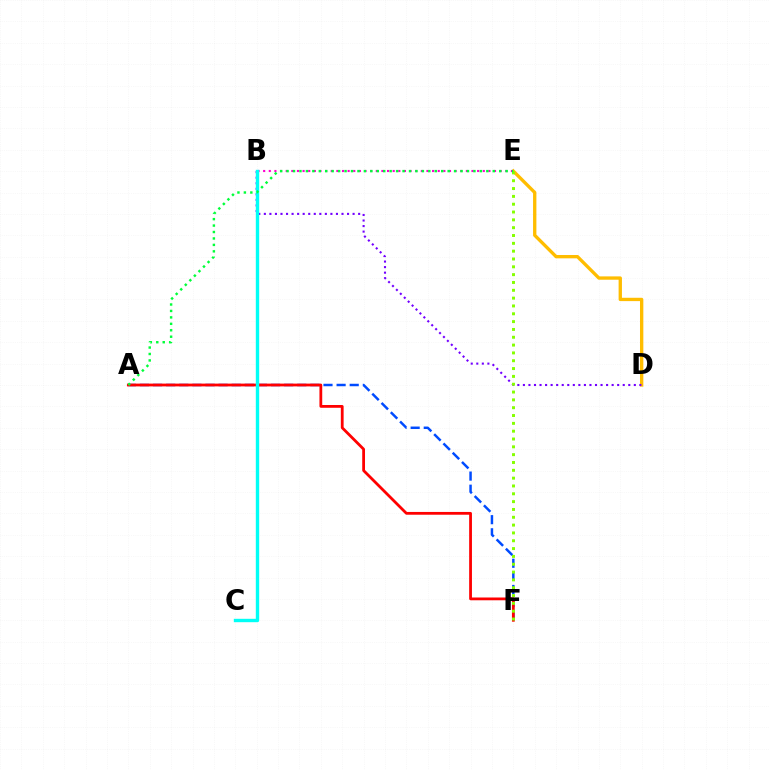{('A', 'F'): [{'color': '#004bff', 'line_style': 'dashed', 'thickness': 1.78}, {'color': '#ff0000', 'line_style': 'solid', 'thickness': 2.01}], ('D', 'E'): [{'color': '#ffbd00', 'line_style': 'solid', 'thickness': 2.4}], ('B', 'E'): [{'color': '#ff00cf', 'line_style': 'dotted', 'thickness': 1.53}], ('B', 'D'): [{'color': '#7200ff', 'line_style': 'dotted', 'thickness': 1.51}], ('E', 'F'): [{'color': '#84ff00', 'line_style': 'dotted', 'thickness': 2.13}], ('B', 'C'): [{'color': '#00fff6', 'line_style': 'solid', 'thickness': 2.44}], ('A', 'E'): [{'color': '#00ff39', 'line_style': 'dotted', 'thickness': 1.75}]}